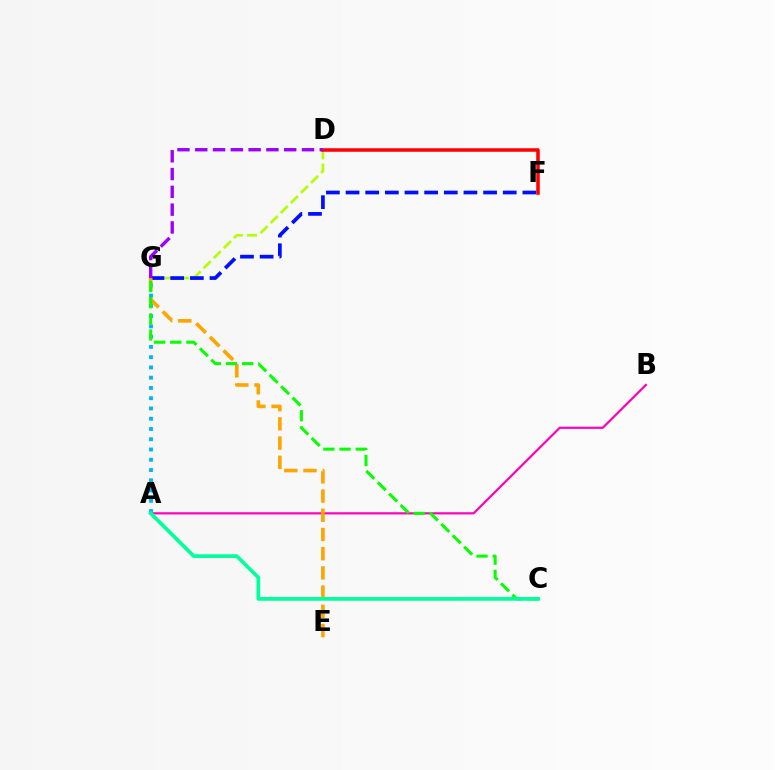{('A', 'B'): [{'color': '#ff00bd', 'line_style': 'solid', 'thickness': 1.58}], ('A', 'G'): [{'color': '#00b5ff', 'line_style': 'dotted', 'thickness': 2.79}], ('D', 'G'): [{'color': '#b3ff00', 'line_style': 'dashed', 'thickness': 1.94}, {'color': '#9b00ff', 'line_style': 'dashed', 'thickness': 2.42}], ('F', 'G'): [{'color': '#0010ff', 'line_style': 'dashed', 'thickness': 2.67}], ('E', 'G'): [{'color': '#ffa500', 'line_style': 'dashed', 'thickness': 2.61}], ('C', 'G'): [{'color': '#08ff00', 'line_style': 'dashed', 'thickness': 2.19}], ('D', 'F'): [{'color': '#ff0000', 'line_style': 'solid', 'thickness': 2.54}], ('A', 'C'): [{'color': '#00ff9d', 'line_style': 'solid', 'thickness': 2.66}]}